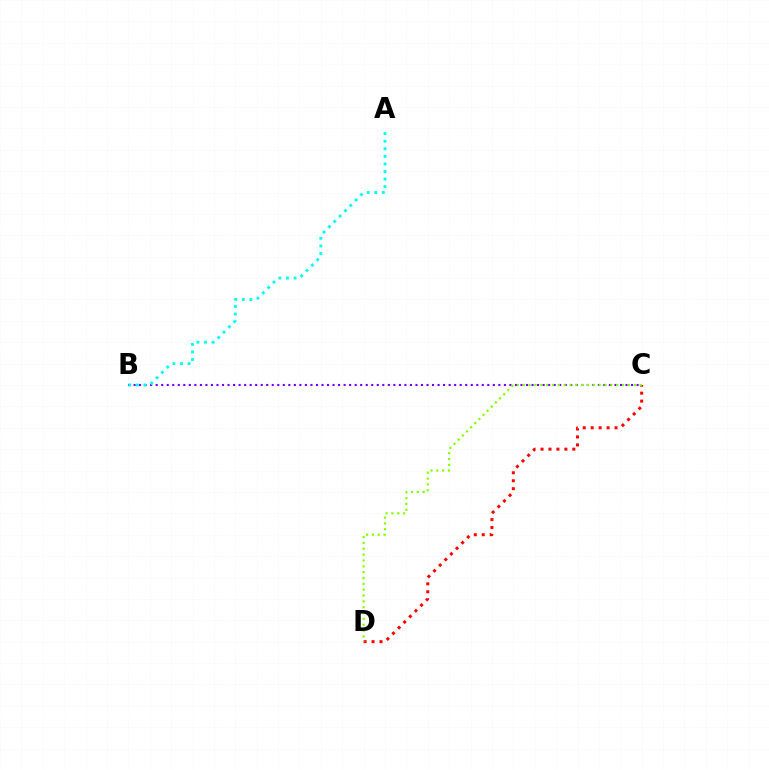{('B', 'C'): [{'color': '#7200ff', 'line_style': 'dotted', 'thickness': 1.5}], ('C', 'D'): [{'color': '#ff0000', 'line_style': 'dotted', 'thickness': 2.16}, {'color': '#84ff00', 'line_style': 'dotted', 'thickness': 1.59}], ('A', 'B'): [{'color': '#00fff6', 'line_style': 'dotted', 'thickness': 2.06}]}